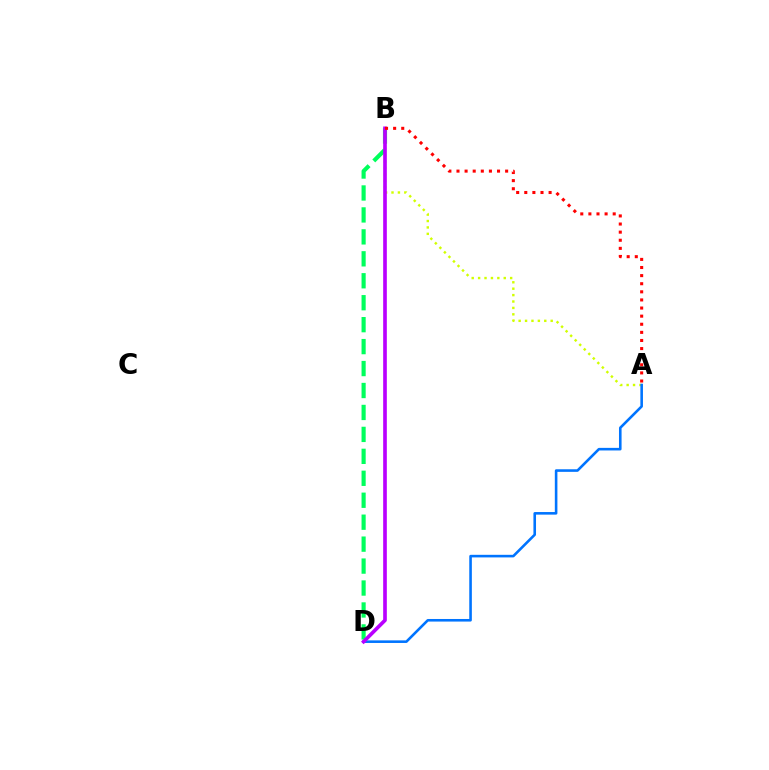{('B', 'D'): [{'color': '#00ff5c', 'line_style': 'dashed', 'thickness': 2.98}, {'color': '#b900ff', 'line_style': 'solid', 'thickness': 2.63}], ('A', 'B'): [{'color': '#d1ff00', 'line_style': 'dotted', 'thickness': 1.74}, {'color': '#ff0000', 'line_style': 'dotted', 'thickness': 2.2}], ('A', 'D'): [{'color': '#0074ff', 'line_style': 'solid', 'thickness': 1.86}]}